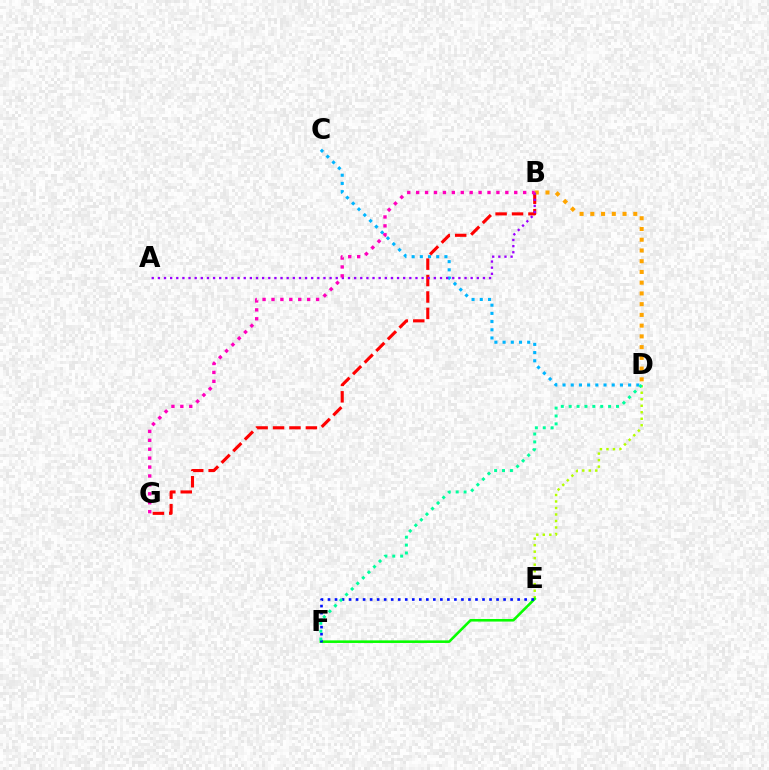{('D', 'E'): [{'color': '#b3ff00', 'line_style': 'dotted', 'thickness': 1.77}], ('C', 'D'): [{'color': '#00b5ff', 'line_style': 'dotted', 'thickness': 2.23}], ('E', 'F'): [{'color': '#08ff00', 'line_style': 'solid', 'thickness': 1.86}, {'color': '#0010ff', 'line_style': 'dotted', 'thickness': 1.91}], ('D', 'F'): [{'color': '#00ff9d', 'line_style': 'dotted', 'thickness': 2.14}], ('B', 'G'): [{'color': '#ff0000', 'line_style': 'dashed', 'thickness': 2.23}, {'color': '#ff00bd', 'line_style': 'dotted', 'thickness': 2.42}], ('B', 'D'): [{'color': '#ffa500', 'line_style': 'dotted', 'thickness': 2.92}], ('A', 'B'): [{'color': '#9b00ff', 'line_style': 'dotted', 'thickness': 1.67}]}